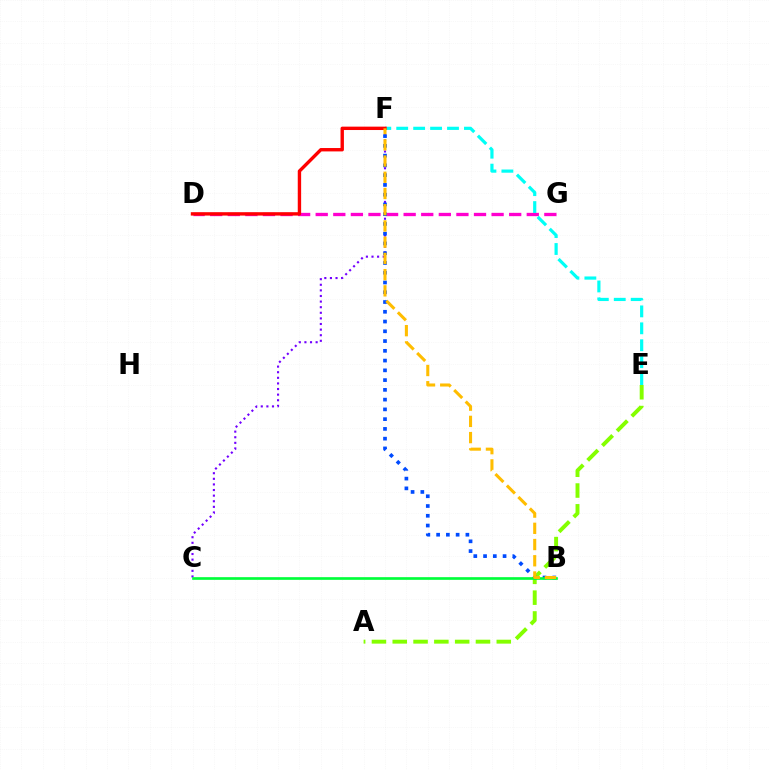{('A', 'E'): [{'color': '#84ff00', 'line_style': 'dashed', 'thickness': 2.83}], ('D', 'G'): [{'color': '#ff00cf', 'line_style': 'dashed', 'thickness': 2.39}], ('C', 'F'): [{'color': '#7200ff', 'line_style': 'dotted', 'thickness': 1.52}], ('E', 'F'): [{'color': '#00fff6', 'line_style': 'dashed', 'thickness': 2.3}], ('B', 'F'): [{'color': '#004bff', 'line_style': 'dotted', 'thickness': 2.65}, {'color': '#ffbd00', 'line_style': 'dashed', 'thickness': 2.2}], ('B', 'C'): [{'color': '#00ff39', 'line_style': 'solid', 'thickness': 1.92}], ('D', 'F'): [{'color': '#ff0000', 'line_style': 'solid', 'thickness': 2.43}]}